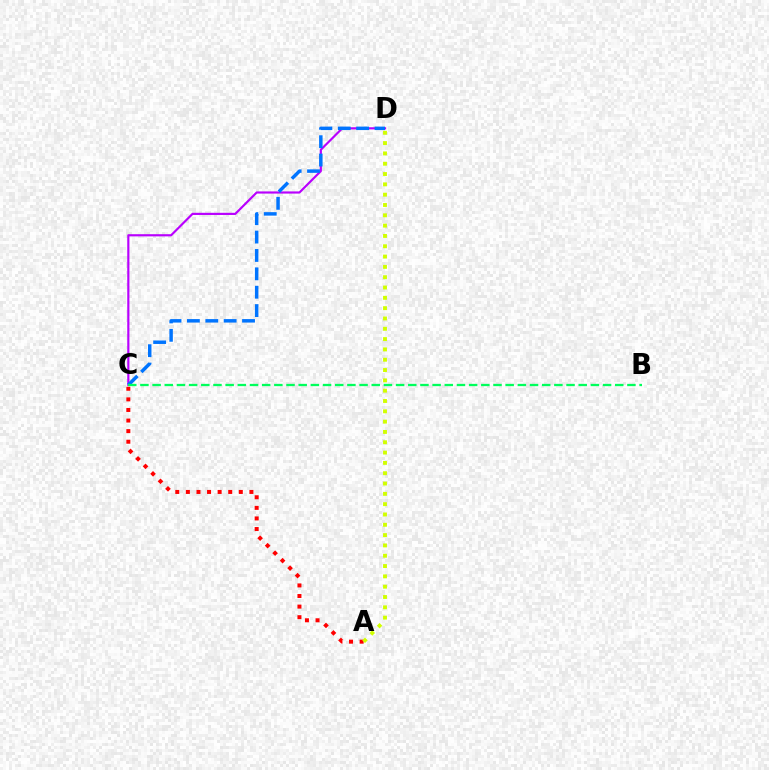{('C', 'D'): [{'color': '#b900ff', 'line_style': 'solid', 'thickness': 1.56}, {'color': '#0074ff', 'line_style': 'dashed', 'thickness': 2.5}], ('A', 'C'): [{'color': '#ff0000', 'line_style': 'dotted', 'thickness': 2.88}], ('A', 'D'): [{'color': '#d1ff00', 'line_style': 'dotted', 'thickness': 2.8}], ('B', 'C'): [{'color': '#00ff5c', 'line_style': 'dashed', 'thickness': 1.65}]}